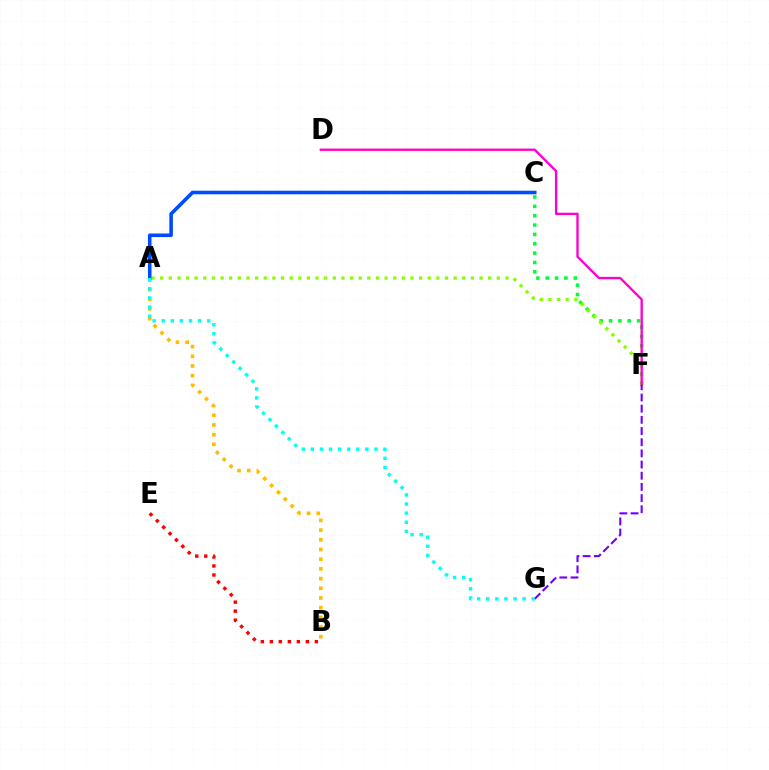{('A', 'B'): [{'color': '#ffbd00', 'line_style': 'dotted', 'thickness': 2.63}], ('C', 'F'): [{'color': '#00ff39', 'line_style': 'dotted', 'thickness': 2.54}], ('A', 'F'): [{'color': '#84ff00', 'line_style': 'dotted', 'thickness': 2.35}], ('D', 'F'): [{'color': '#ff00cf', 'line_style': 'solid', 'thickness': 1.7}], ('A', 'C'): [{'color': '#004bff', 'line_style': 'solid', 'thickness': 2.58}], ('B', 'E'): [{'color': '#ff0000', 'line_style': 'dotted', 'thickness': 2.45}], ('F', 'G'): [{'color': '#7200ff', 'line_style': 'dashed', 'thickness': 1.52}], ('A', 'G'): [{'color': '#00fff6', 'line_style': 'dotted', 'thickness': 2.47}]}